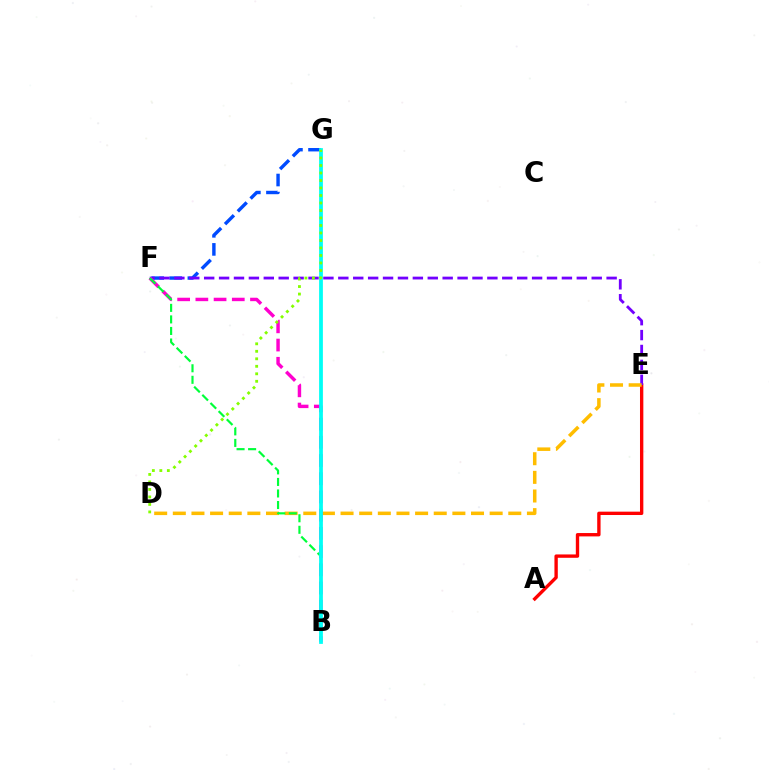{('F', 'G'): [{'color': '#004bff', 'line_style': 'dashed', 'thickness': 2.46}], ('A', 'E'): [{'color': '#ff0000', 'line_style': 'solid', 'thickness': 2.42}], ('E', 'F'): [{'color': '#7200ff', 'line_style': 'dashed', 'thickness': 2.02}], ('D', 'E'): [{'color': '#ffbd00', 'line_style': 'dashed', 'thickness': 2.53}], ('B', 'F'): [{'color': '#ff00cf', 'line_style': 'dashed', 'thickness': 2.47}, {'color': '#00ff39', 'line_style': 'dashed', 'thickness': 1.57}], ('B', 'G'): [{'color': '#00fff6', 'line_style': 'solid', 'thickness': 2.71}], ('D', 'G'): [{'color': '#84ff00', 'line_style': 'dotted', 'thickness': 2.04}]}